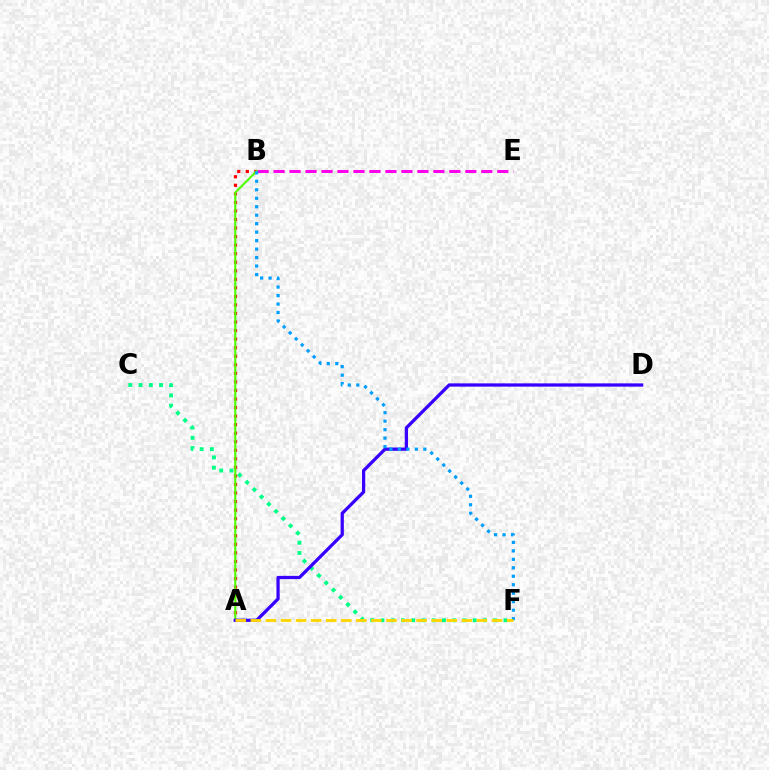{('B', 'E'): [{'color': '#ff00ed', 'line_style': 'dashed', 'thickness': 2.17}], ('A', 'B'): [{'color': '#ff0000', 'line_style': 'dotted', 'thickness': 2.32}, {'color': '#4fff00', 'line_style': 'solid', 'thickness': 1.51}], ('C', 'F'): [{'color': '#00ff86', 'line_style': 'dotted', 'thickness': 2.78}], ('A', 'D'): [{'color': '#3700ff', 'line_style': 'solid', 'thickness': 2.34}], ('B', 'F'): [{'color': '#009eff', 'line_style': 'dotted', 'thickness': 2.3}], ('A', 'F'): [{'color': '#ffd500', 'line_style': 'dashed', 'thickness': 2.05}]}